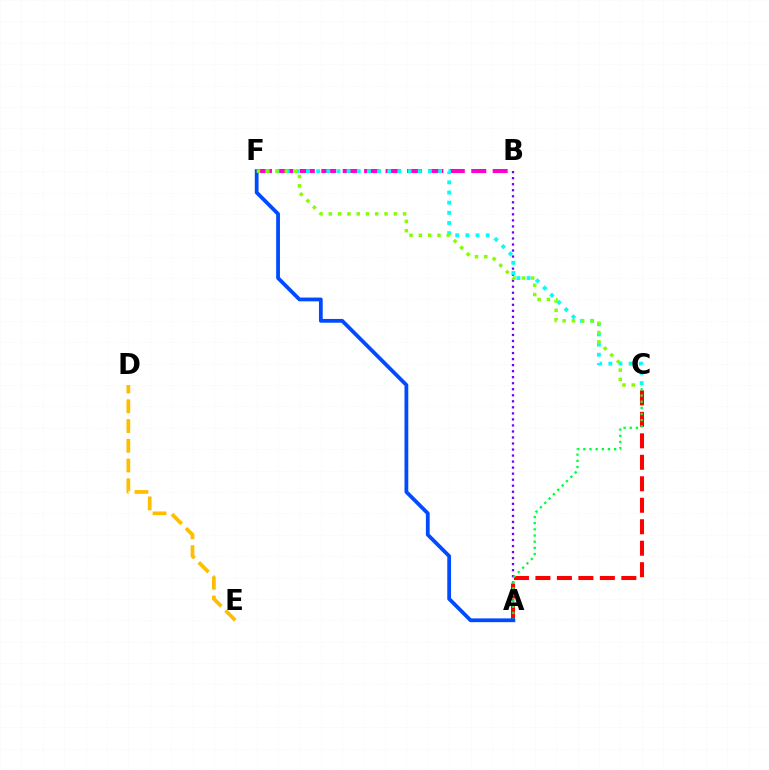{('A', 'B'): [{'color': '#7200ff', 'line_style': 'dotted', 'thickness': 1.64}], ('A', 'C'): [{'color': '#ff0000', 'line_style': 'dashed', 'thickness': 2.92}, {'color': '#00ff39', 'line_style': 'dotted', 'thickness': 1.67}], ('B', 'F'): [{'color': '#ff00cf', 'line_style': 'dashed', 'thickness': 2.91}], ('C', 'F'): [{'color': '#00fff6', 'line_style': 'dotted', 'thickness': 2.76}, {'color': '#84ff00', 'line_style': 'dotted', 'thickness': 2.52}], ('D', 'E'): [{'color': '#ffbd00', 'line_style': 'dashed', 'thickness': 2.68}], ('A', 'F'): [{'color': '#004bff', 'line_style': 'solid', 'thickness': 2.72}]}